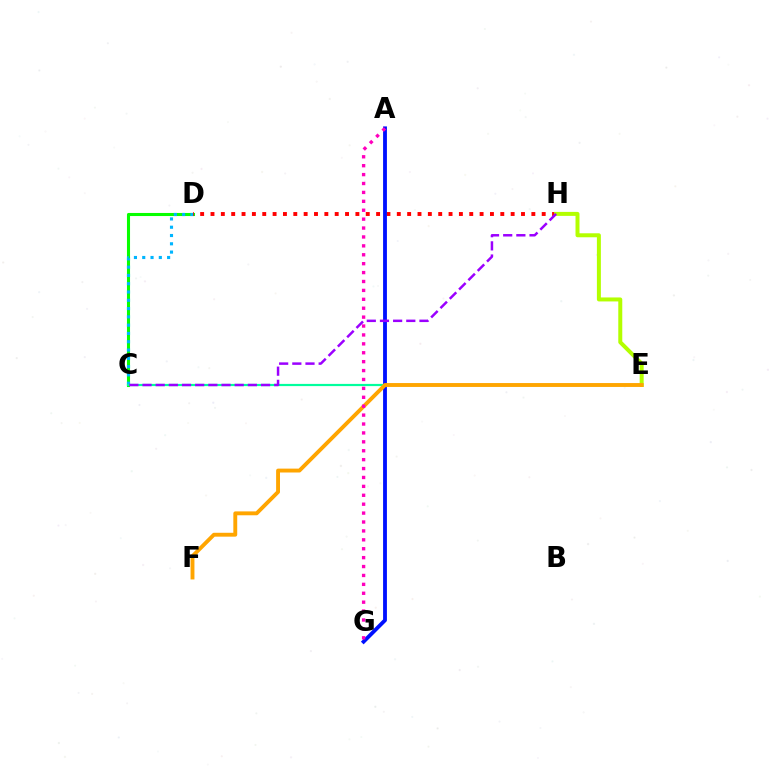{('C', 'D'): [{'color': '#08ff00', 'line_style': 'solid', 'thickness': 2.22}, {'color': '#00b5ff', 'line_style': 'dotted', 'thickness': 2.25}], ('D', 'H'): [{'color': '#ff0000', 'line_style': 'dotted', 'thickness': 2.81}], ('A', 'G'): [{'color': '#0010ff', 'line_style': 'solid', 'thickness': 2.76}, {'color': '#ff00bd', 'line_style': 'dotted', 'thickness': 2.42}], ('E', 'H'): [{'color': '#b3ff00', 'line_style': 'solid', 'thickness': 2.87}], ('C', 'E'): [{'color': '#00ff9d', 'line_style': 'solid', 'thickness': 1.59}], ('E', 'F'): [{'color': '#ffa500', 'line_style': 'solid', 'thickness': 2.79}], ('C', 'H'): [{'color': '#9b00ff', 'line_style': 'dashed', 'thickness': 1.79}]}